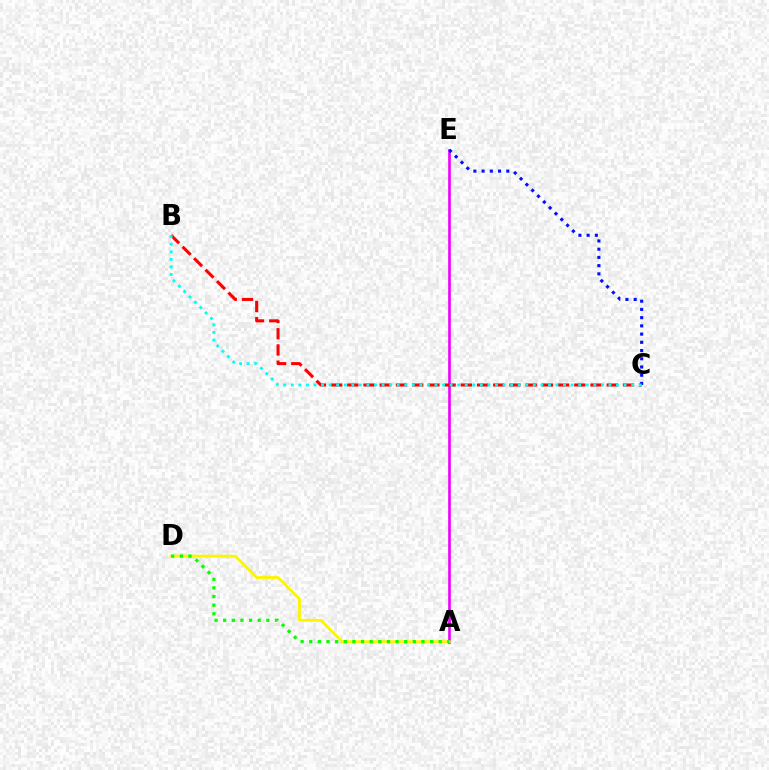{('A', 'E'): [{'color': '#ee00ff', 'line_style': 'solid', 'thickness': 1.91}], ('B', 'C'): [{'color': '#ff0000', 'line_style': 'dashed', 'thickness': 2.2}, {'color': '#00fff6', 'line_style': 'dotted', 'thickness': 2.06}], ('A', 'D'): [{'color': '#fcf500', 'line_style': 'solid', 'thickness': 2.04}, {'color': '#08ff00', 'line_style': 'dotted', 'thickness': 2.35}], ('C', 'E'): [{'color': '#0010ff', 'line_style': 'dotted', 'thickness': 2.23}]}